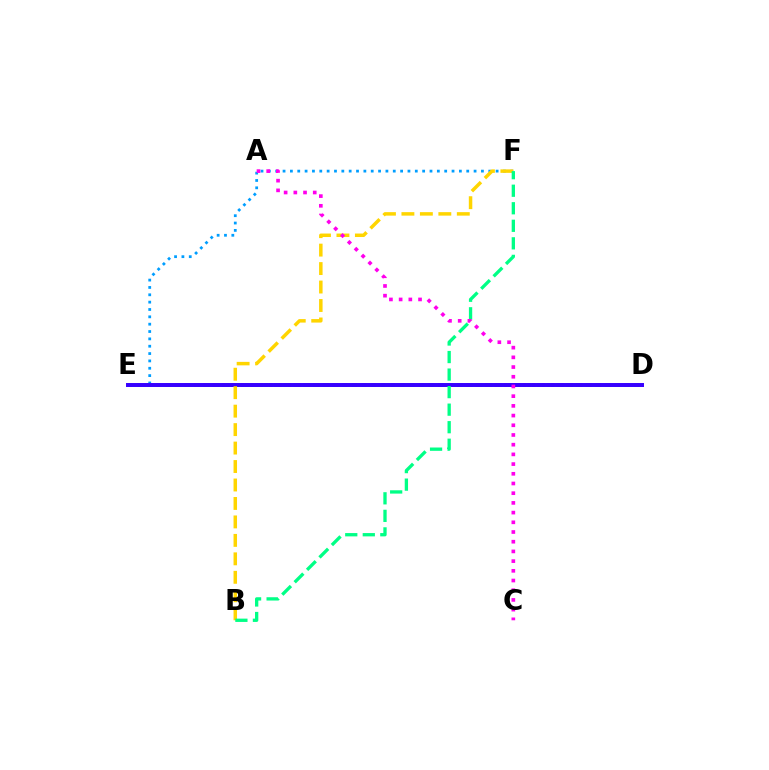{('D', 'E'): [{'color': '#ff0000', 'line_style': 'dotted', 'thickness': 2.55}, {'color': '#4fff00', 'line_style': 'dotted', 'thickness': 2.65}, {'color': '#3700ff', 'line_style': 'solid', 'thickness': 2.86}], ('E', 'F'): [{'color': '#009eff', 'line_style': 'dotted', 'thickness': 2.0}], ('B', 'F'): [{'color': '#ffd500', 'line_style': 'dashed', 'thickness': 2.51}, {'color': '#00ff86', 'line_style': 'dashed', 'thickness': 2.38}], ('A', 'C'): [{'color': '#ff00ed', 'line_style': 'dotted', 'thickness': 2.64}]}